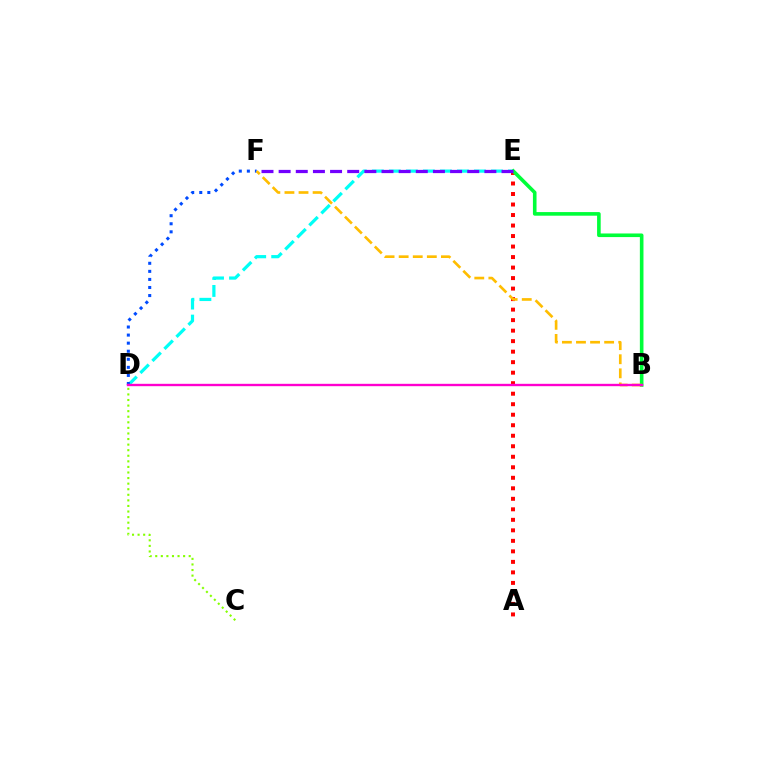{('A', 'E'): [{'color': '#ff0000', 'line_style': 'dotted', 'thickness': 2.86}], ('D', 'E'): [{'color': '#00fff6', 'line_style': 'dashed', 'thickness': 2.31}], ('D', 'F'): [{'color': '#004bff', 'line_style': 'dotted', 'thickness': 2.19}], ('B', 'E'): [{'color': '#00ff39', 'line_style': 'solid', 'thickness': 2.6}], ('C', 'D'): [{'color': '#84ff00', 'line_style': 'dotted', 'thickness': 1.51}], ('B', 'F'): [{'color': '#ffbd00', 'line_style': 'dashed', 'thickness': 1.91}], ('B', 'D'): [{'color': '#ff00cf', 'line_style': 'solid', 'thickness': 1.7}], ('E', 'F'): [{'color': '#7200ff', 'line_style': 'dashed', 'thickness': 2.33}]}